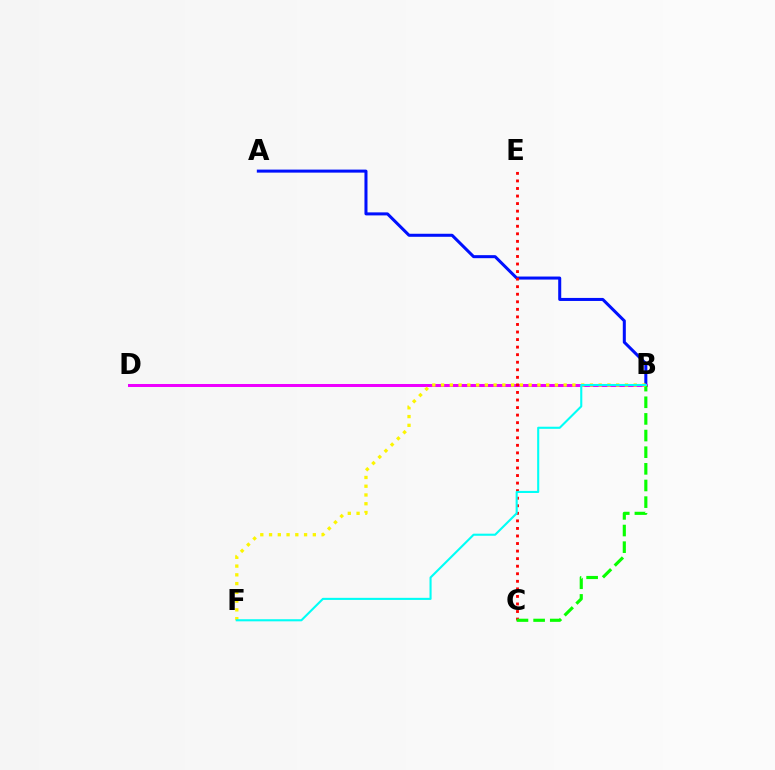{('A', 'B'): [{'color': '#0010ff', 'line_style': 'solid', 'thickness': 2.18}], ('B', 'D'): [{'color': '#ee00ff', 'line_style': 'solid', 'thickness': 2.16}], ('C', 'E'): [{'color': '#ff0000', 'line_style': 'dotted', 'thickness': 2.05}], ('B', 'C'): [{'color': '#08ff00', 'line_style': 'dashed', 'thickness': 2.26}], ('B', 'F'): [{'color': '#fcf500', 'line_style': 'dotted', 'thickness': 2.38}, {'color': '#00fff6', 'line_style': 'solid', 'thickness': 1.51}]}